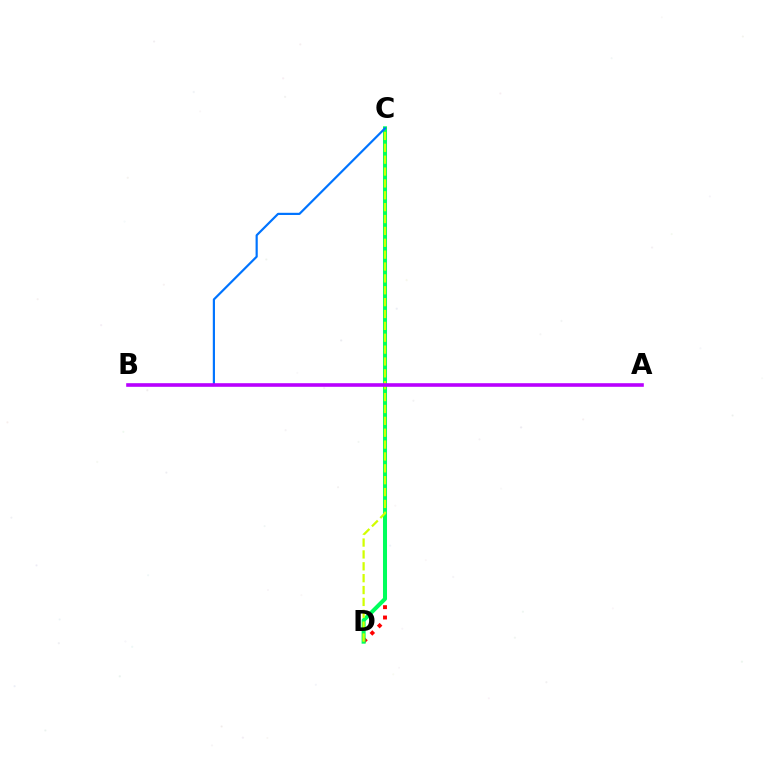{('C', 'D'): [{'color': '#ff0000', 'line_style': 'dotted', 'thickness': 2.81}, {'color': '#00ff5c', 'line_style': 'solid', 'thickness': 2.9}, {'color': '#d1ff00', 'line_style': 'dashed', 'thickness': 1.61}], ('B', 'C'): [{'color': '#0074ff', 'line_style': 'solid', 'thickness': 1.57}], ('A', 'B'): [{'color': '#b900ff', 'line_style': 'solid', 'thickness': 2.6}]}